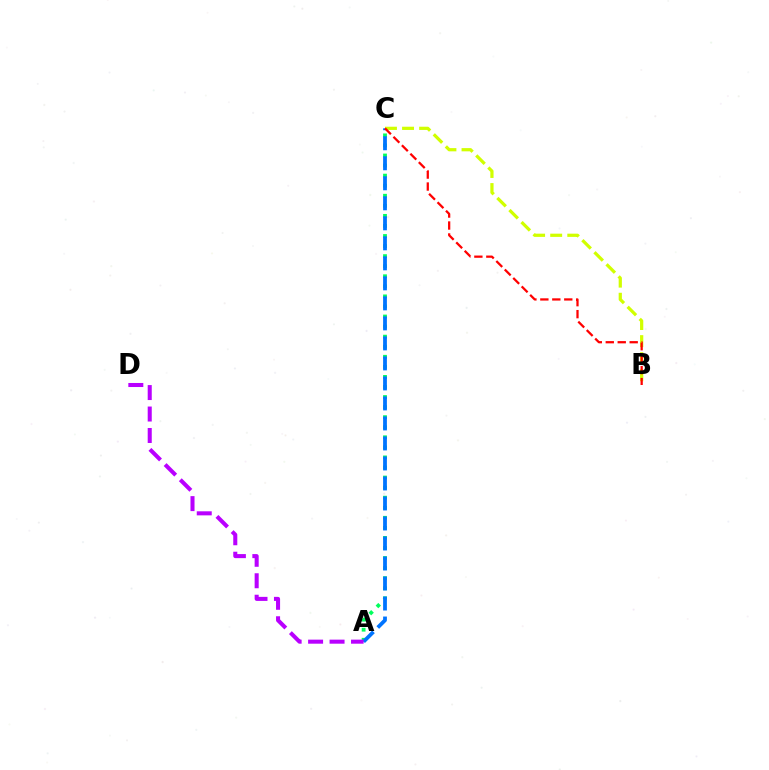{('A', 'C'): [{'color': '#00ff5c', 'line_style': 'dotted', 'thickness': 2.73}, {'color': '#0074ff', 'line_style': 'dashed', 'thickness': 2.72}], ('B', 'C'): [{'color': '#d1ff00', 'line_style': 'dashed', 'thickness': 2.32}, {'color': '#ff0000', 'line_style': 'dashed', 'thickness': 1.62}], ('A', 'D'): [{'color': '#b900ff', 'line_style': 'dashed', 'thickness': 2.92}]}